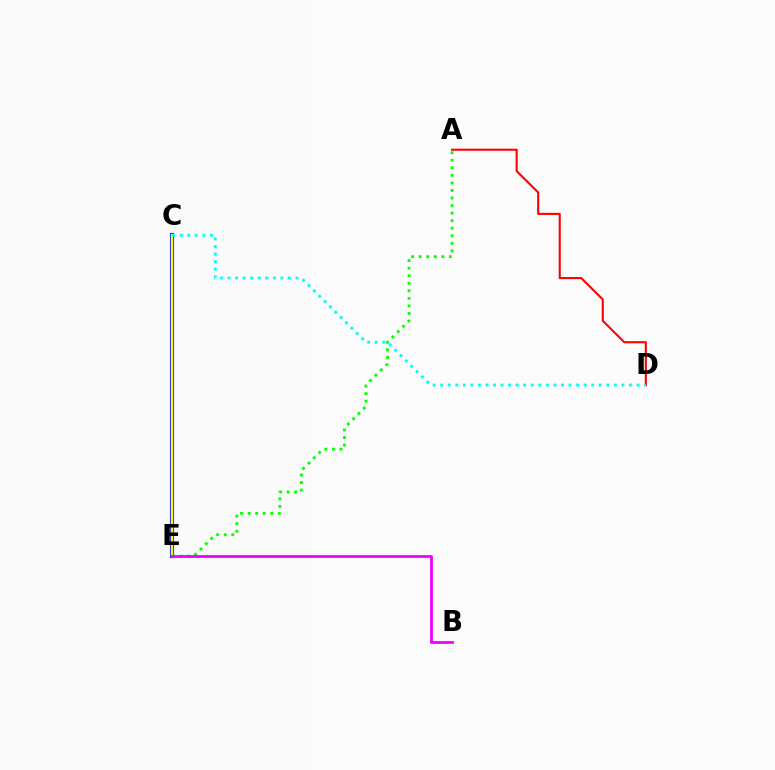{('C', 'E'): [{'color': '#0010ff', 'line_style': 'solid', 'thickness': 2.99}, {'color': '#fcf500', 'line_style': 'solid', 'thickness': 1.79}], ('A', 'D'): [{'color': '#ff0000', 'line_style': 'solid', 'thickness': 1.5}], ('C', 'D'): [{'color': '#00fff6', 'line_style': 'dotted', 'thickness': 2.05}], ('A', 'E'): [{'color': '#08ff00', 'line_style': 'dotted', 'thickness': 2.05}], ('B', 'E'): [{'color': '#ee00ff', 'line_style': 'solid', 'thickness': 2.0}]}